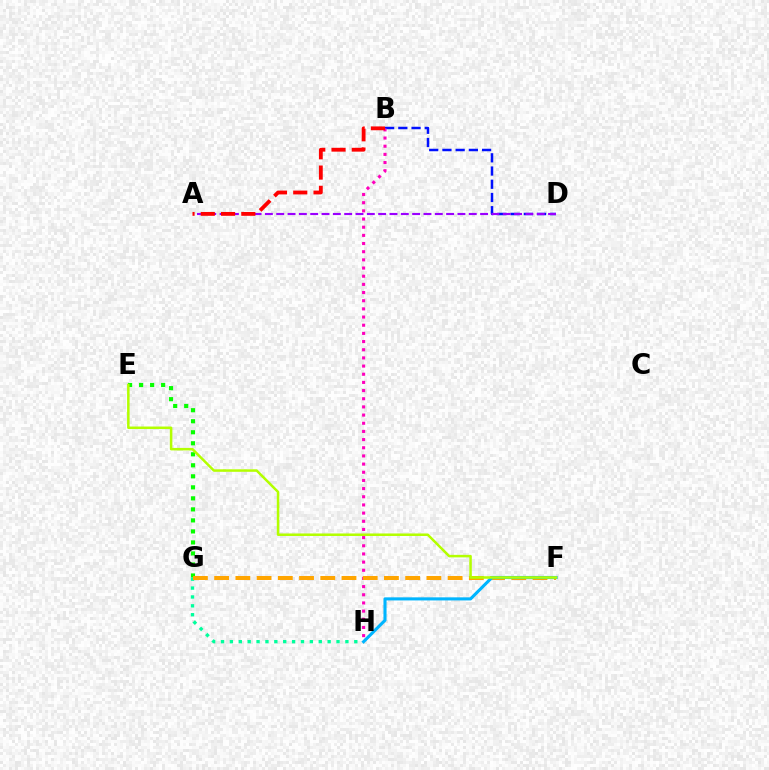{('B', 'D'): [{'color': '#0010ff', 'line_style': 'dashed', 'thickness': 1.8}], ('E', 'G'): [{'color': '#08ff00', 'line_style': 'dotted', 'thickness': 2.99}], ('B', 'H'): [{'color': '#ff00bd', 'line_style': 'dotted', 'thickness': 2.22}], ('G', 'H'): [{'color': '#00ff9d', 'line_style': 'dotted', 'thickness': 2.41}], ('A', 'D'): [{'color': '#9b00ff', 'line_style': 'dashed', 'thickness': 1.54}], ('F', 'G'): [{'color': '#ffa500', 'line_style': 'dashed', 'thickness': 2.88}], ('F', 'H'): [{'color': '#00b5ff', 'line_style': 'solid', 'thickness': 2.22}], ('E', 'F'): [{'color': '#b3ff00', 'line_style': 'solid', 'thickness': 1.81}], ('A', 'B'): [{'color': '#ff0000', 'line_style': 'dashed', 'thickness': 2.75}]}